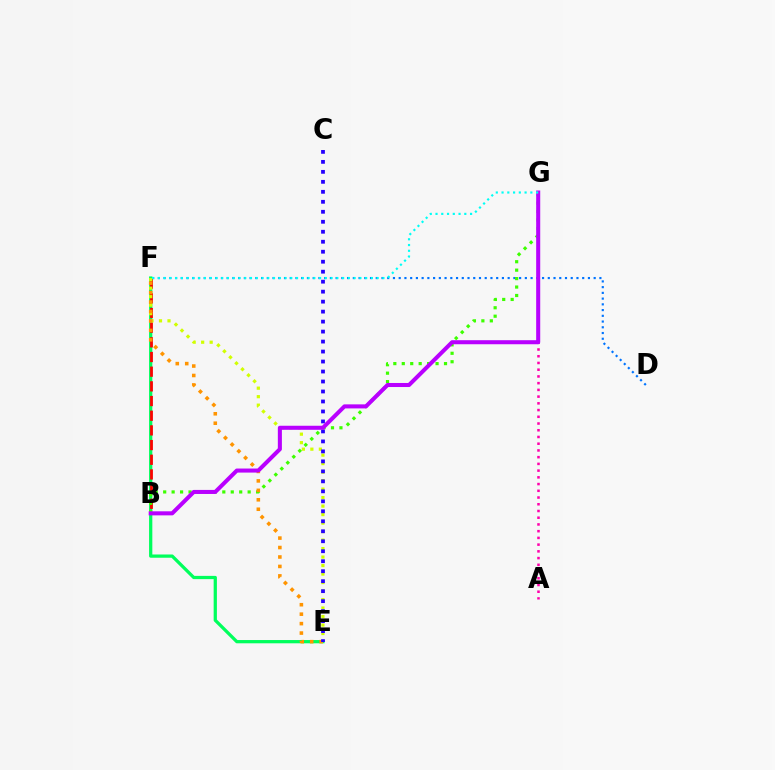{('D', 'F'): [{'color': '#0074ff', 'line_style': 'dotted', 'thickness': 1.56}], ('E', 'F'): [{'color': '#00ff5c', 'line_style': 'solid', 'thickness': 2.34}, {'color': '#d1ff00', 'line_style': 'dotted', 'thickness': 2.31}, {'color': '#ff9400', 'line_style': 'dotted', 'thickness': 2.57}], ('B', 'F'): [{'color': '#ff0000', 'line_style': 'dashed', 'thickness': 1.99}], ('A', 'G'): [{'color': '#ff00ac', 'line_style': 'dotted', 'thickness': 1.83}], ('B', 'G'): [{'color': '#3dff00', 'line_style': 'dotted', 'thickness': 2.29}, {'color': '#b900ff', 'line_style': 'solid', 'thickness': 2.91}], ('C', 'E'): [{'color': '#2500ff', 'line_style': 'dotted', 'thickness': 2.71}], ('F', 'G'): [{'color': '#00fff6', 'line_style': 'dotted', 'thickness': 1.56}]}